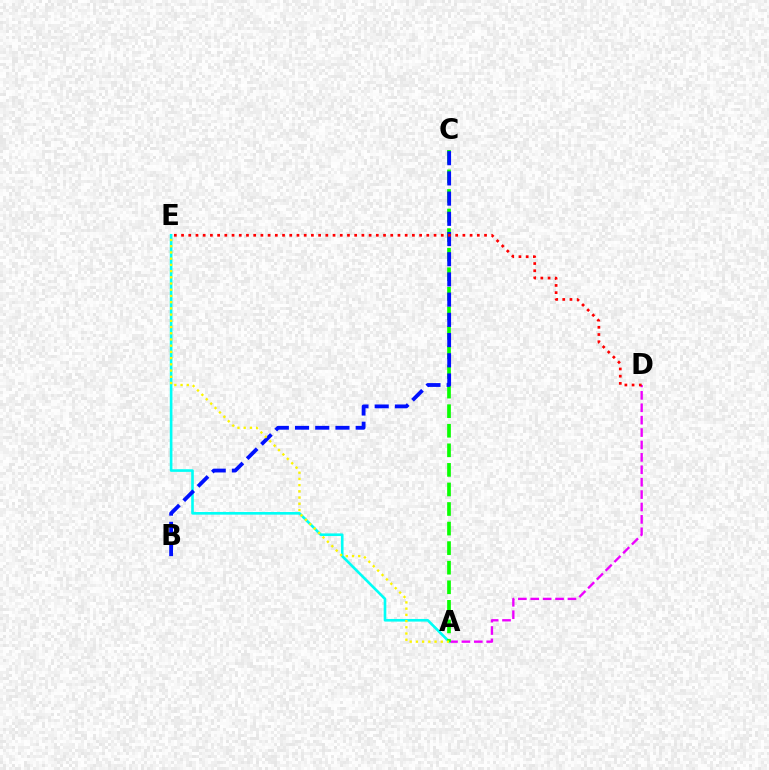{('A', 'D'): [{'color': '#ee00ff', 'line_style': 'dashed', 'thickness': 1.68}], ('A', 'E'): [{'color': '#00fff6', 'line_style': 'solid', 'thickness': 1.9}, {'color': '#fcf500', 'line_style': 'dotted', 'thickness': 1.69}], ('A', 'C'): [{'color': '#08ff00', 'line_style': 'dashed', 'thickness': 2.66}], ('B', 'C'): [{'color': '#0010ff', 'line_style': 'dashed', 'thickness': 2.75}], ('D', 'E'): [{'color': '#ff0000', 'line_style': 'dotted', 'thickness': 1.96}]}